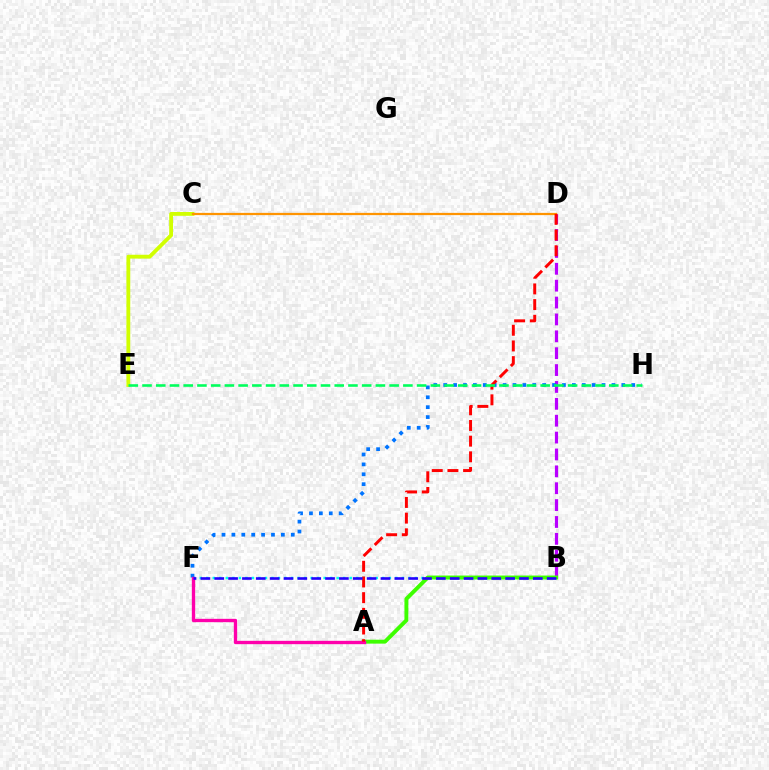{('B', 'F'): [{'color': '#00fff6', 'line_style': 'dotted', 'thickness': 1.77}, {'color': '#2500ff', 'line_style': 'dashed', 'thickness': 1.88}], ('C', 'E'): [{'color': '#d1ff00', 'line_style': 'solid', 'thickness': 2.76}], ('C', 'D'): [{'color': '#ff9400', 'line_style': 'solid', 'thickness': 1.62}], ('B', 'D'): [{'color': '#b900ff', 'line_style': 'dashed', 'thickness': 2.29}], ('F', 'H'): [{'color': '#0074ff', 'line_style': 'dotted', 'thickness': 2.69}], ('A', 'B'): [{'color': '#3dff00', 'line_style': 'solid', 'thickness': 2.82}], ('A', 'F'): [{'color': '#ff00ac', 'line_style': 'solid', 'thickness': 2.41}], ('A', 'D'): [{'color': '#ff0000', 'line_style': 'dashed', 'thickness': 2.13}], ('E', 'H'): [{'color': '#00ff5c', 'line_style': 'dashed', 'thickness': 1.87}]}